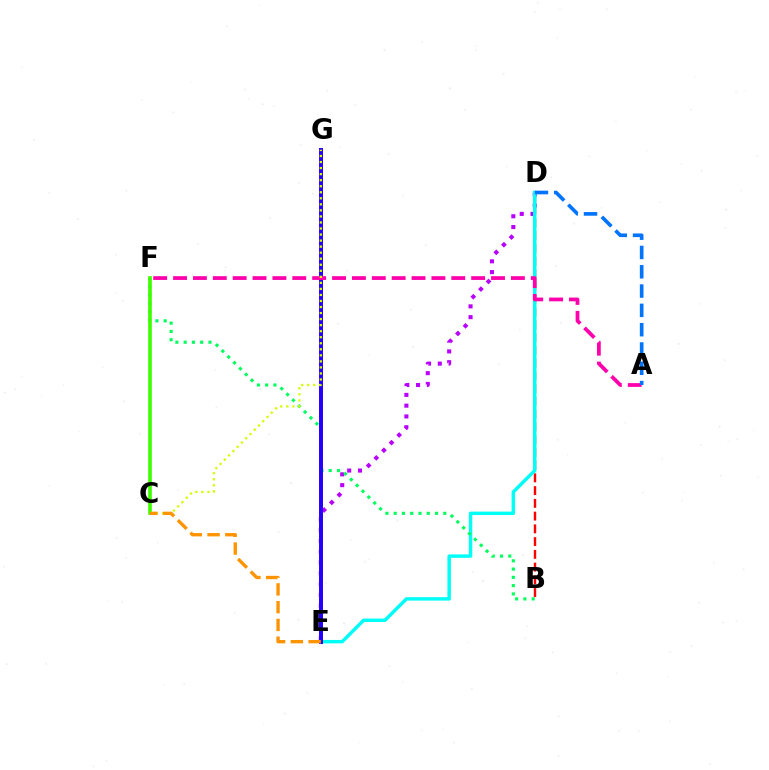{('B', 'D'): [{'color': '#ff0000', 'line_style': 'dashed', 'thickness': 1.73}], ('D', 'E'): [{'color': '#b900ff', 'line_style': 'dotted', 'thickness': 2.93}, {'color': '#00fff6', 'line_style': 'solid', 'thickness': 2.48}], ('B', 'F'): [{'color': '#00ff5c', 'line_style': 'dotted', 'thickness': 2.25}], ('E', 'G'): [{'color': '#2500ff', 'line_style': 'solid', 'thickness': 2.86}], ('A', 'F'): [{'color': '#ff00ac', 'line_style': 'dashed', 'thickness': 2.7}], ('C', 'G'): [{'color': '#d1ff00', 'line_style': 'dotted', 'thickness': 1.64}], ('C', 'F'): [{'color': '#3dff00', 'line_style': 'solid', 'thickness': 2.61}], ('A', 'D'): [{'color': '#0074ff', 'line_style': 'dashed', 'thickness': 2.62}], ('C', 'E'): [{'color': '#ff9400', 'line_style': 'dashed', 'thickness': 2.41}]}